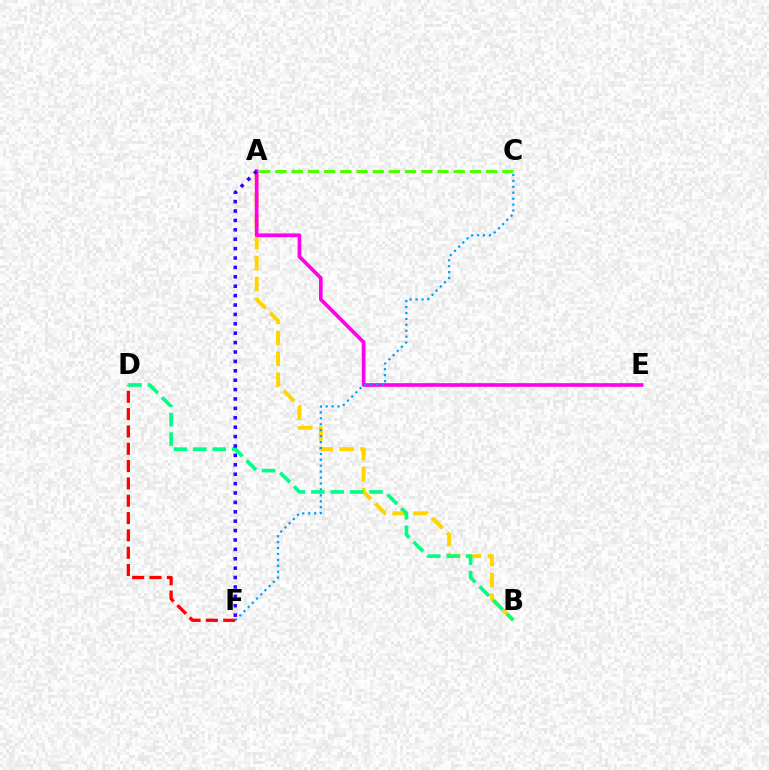{('A', 'B'): [{'color': '#ffd500', 'line_style': 'dashed', 'thickness': 2.84}], ('D', 'F'): [{'color': '#ff0000', 'line_style': 'dashed', 'thickness': 2.35}], ('A', 'E'): [{'color': '#ff00ed', 'line_style': 'solid', 'thickness': 2.65}], ('C', 'F'): [{'color': '#009eff', 'line_style': 'dotted', 'thickness': 1.61}], ('A', 'C'): [{'color': '#4fff00', 'line_style': 'dashed', 'thickness': 2.2}], ('B', 'D'): [{'color': '#00ff86', 'line_style': 'dashed', 'thickness': 2.63}], ('A', 'F'): [{'color': '#3700ff', 'line_style': 'dotted', 'thickness': 2.55}]}